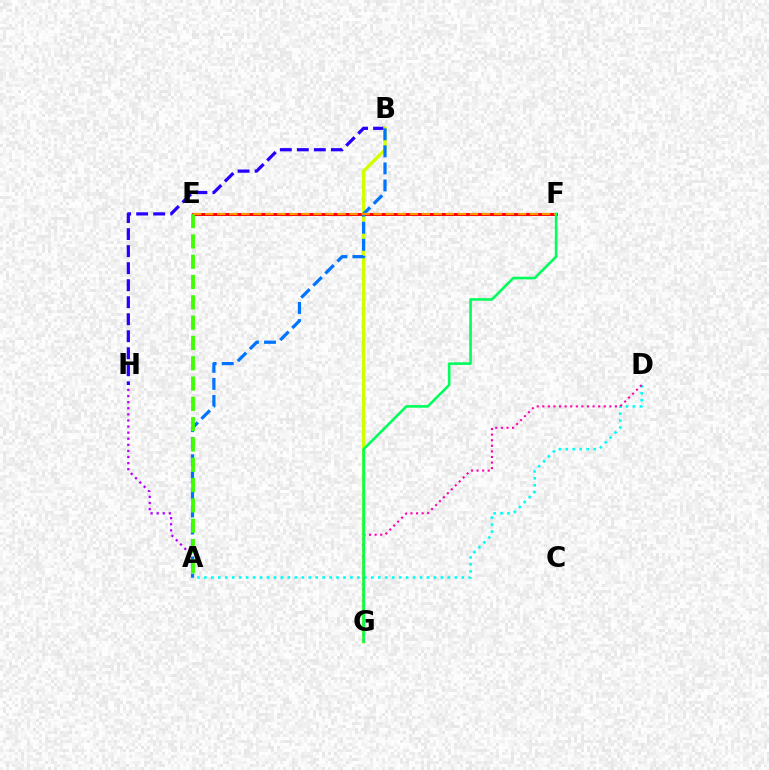{('B', 'H'): [{'color': '#2500ff', 'line_style': 'dashed', 'thickness': 2.31}], ('A', 'H'): [{'color': '#b900ff', 'line_style': 'dotted', 'thickness': 1.66}], ('B', 'G'): [{'color': '#d1ff00', 'line_style': 'solid', 'thickness': 2.46}], ('A', 'D'): [{'color': '#00fff6', 'line_style': 'dotted', 'thickness': 1.89}], ('E', 'F'): [{'color': '#ff0000', 'line_style': 'solid', 'thickness': 2.15}, {'color': '#ff9400', 'line_style': 'dashed', 'thickness': 1.63}], ('D', 'G'): [{'color': '#ff00ac', 'line_style': 'dotted', 'thickness': 1.52}], ('A', 'B'): [{'color': '#0074ff', 'line_style': 'dashed', 'thickness': 2.32}], ('F', 'G'): [{'color': '#00ff5c', 'line_style': 'solid', 'thickness': 1.88}], ('A', 'E'): [{'color': '#3dff00', 'line_style': 'dashed', 'thickness': 2.76}]}